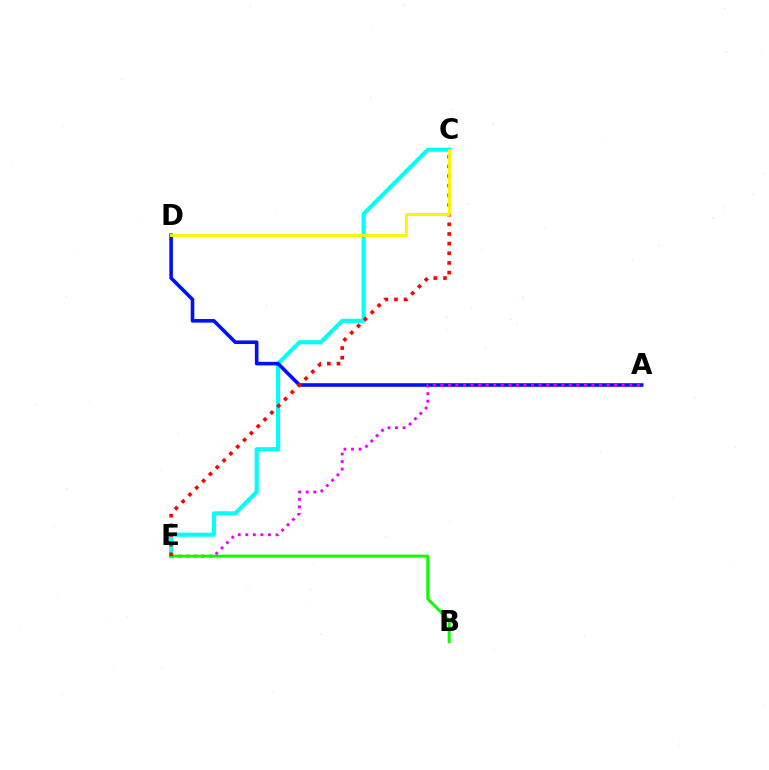{('C', 'E'): [{'color': '#00fff6', 'line_style': 'solid', 'thickness': 2.94}, {'color': '#ff0000', 'line_style': 'dotted', 'thickness': 2.62}], ('A', 'D'): [{'color': '#0010ff', 'line_style': 'solid', 'thickness': 2.59}], ('A', 'E'): [{'color': '#ee00ff', 'line_style': 'dotted', 'thickness': 2.05}], ('B', 'E'): [{'color': '#08ff00', 'line_style': 'solid', 'thickness': 2.13}], ('C', 'D'): [{'color': '#fcf500', 'line_style': 'solid', 'thickness': 2.07}]}